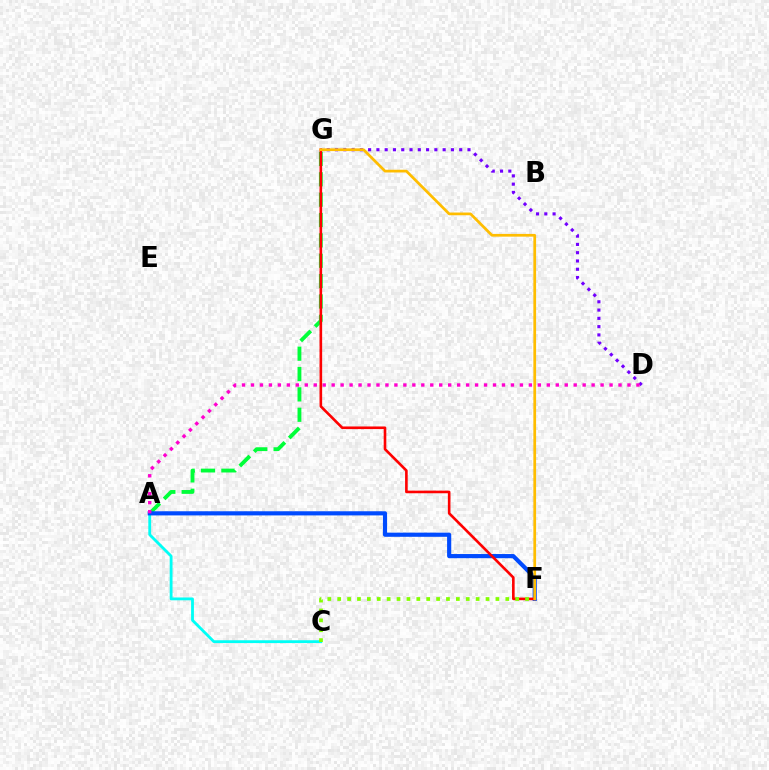{('A', 'C'): [{'color': '#00fff6', 'line_style': 'solid', 'thickness': 2.03}], ('D', 'G'): [{'color': '#7200ff', 'line_style': 'dotted', 'thickness': 2.25}], ('A', 'G'): [{'color': '#00ff39', 'line_style': 'dashed', 'thickness': 2.77}], ('A', 'F'): [{'color': '#004bff', 'line_style': 'solid', 'thickness': 2.99}], ('A', 'D'): [{'color': '#ff00cf', 'line_style': 'dotted', 'thickness': 2.44}], ('F', 'G'): [{'color': '#ff0000', 'line_style': 'solid', 'thickness': 1.89}, {'color': '#ffbd00', 'line_style': 'solid', 'thickness': 1.96}], ('C', 'F'): [{'color': '#84ff00', 'line_style': 'dotted', 'thickness': 2.69}]}